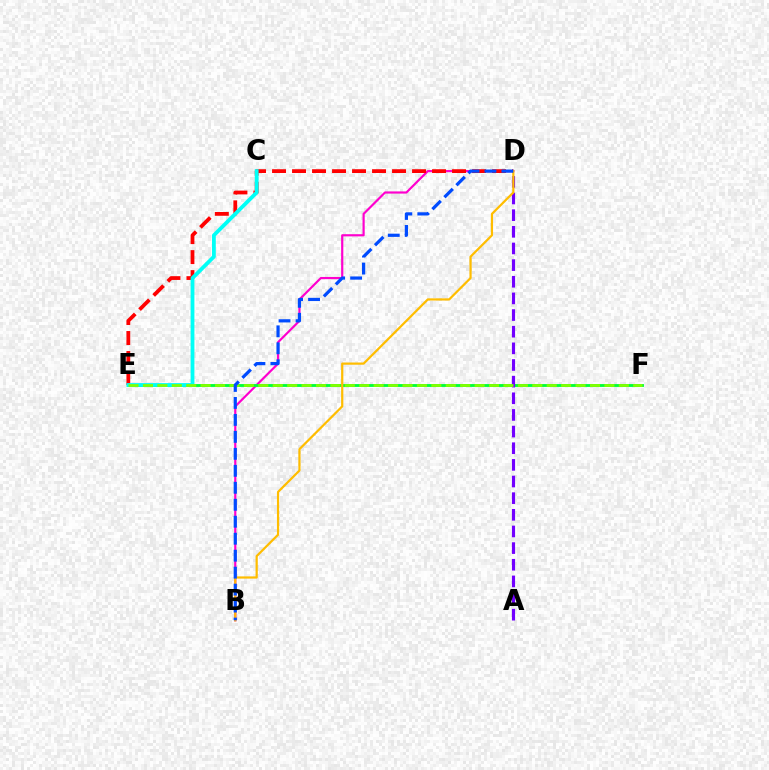{('B', 'D'): [{'color': '#ff00cf', 'line_style': 'solid', 'thickness': 1.57}, {'color': '#ffbd00', 'line_style': 'solid', 'thickness': 1.6}, {'color': '#004bff', 'line_style': 'dashed', 'thickness': 2.31}], ('D', 'E'): [{'color': '#ff0000', 'line_style': 'dashed', 'thickness': 2.72}], ('E', 'F'): [{'color': '#00ff39', 'line_style': 'solid', 'thickness': 2.05}, {'color': '#84ff00', 'line_style': 'dashed', 'thickness': 1.96}], ('A', 'D'): [{'color': '#7200ff', 'line_style': 'dashed', 'thickness': 2.26}], ('C', 'E'): [{'color': '#00fff6', 'line_style': 'solid', 'thickness': 2.74}]}